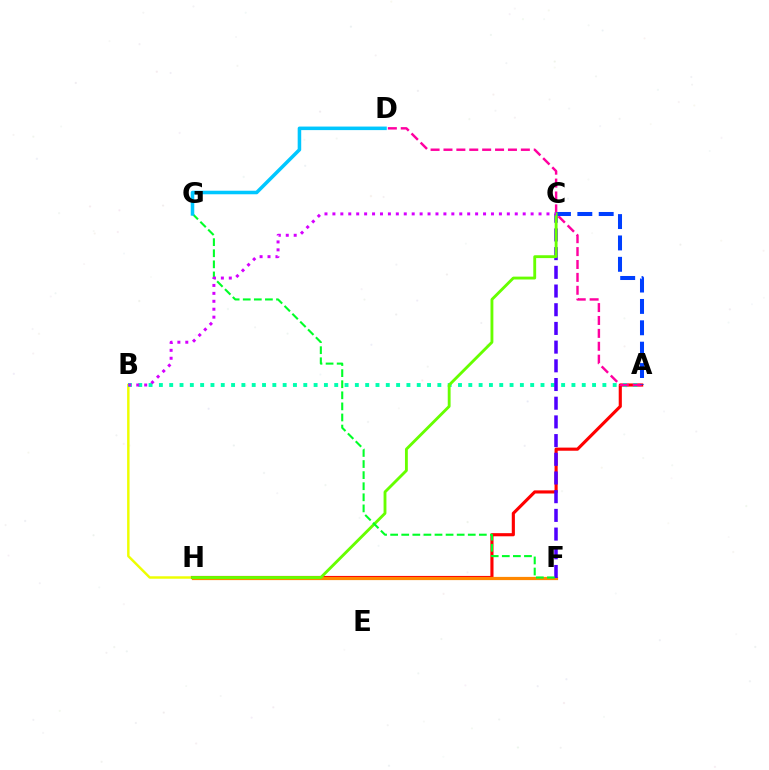{('B', 'H'): [{'color': '#eeff00', 'line_style': 'solid', 'thickness': 1.77}], ('A', 'H'): [{'color': '#ff0000', 'line_style': 'solid', 'thickness': 2.25}], ('F', 'H'): [{'color': '#ff8800', 'line_style': 'solid', 'thickness': 2.31}], ('A', 'B'): [{'color': '#00ffaf', 'line_style': 'dotted', 'thickness': 2.8}], ('A', 'D'): [{'color': '#ff00a0', 'line_style': 'dashed', 'thickness': 1.75}], ('C', 'F'): [{'color': '#4f00ff', 'line_style': 'dashed', 'thickness': 2.54}], ('A', 'C'): [{'color': '#003fff', 'line_style': 'dashed', 'thickness': 2.9}], ('C', 'H'): [{'color': '#66ff00', 'line_style': 'solid', 'thickness': 2.06}], ('F', 'G'): [{'color': '#00ff27', 'line_style': 'dashed', 'thickness': 1.51}], ('D', 'G'): [{'color': '#00c7ff', 'line_style': 'solid', 'thickness': 2.55}], ('B', 'C'): [{'color': '#d600ff', 'line_style': 'dotted', 'thickness': 2.15}]}